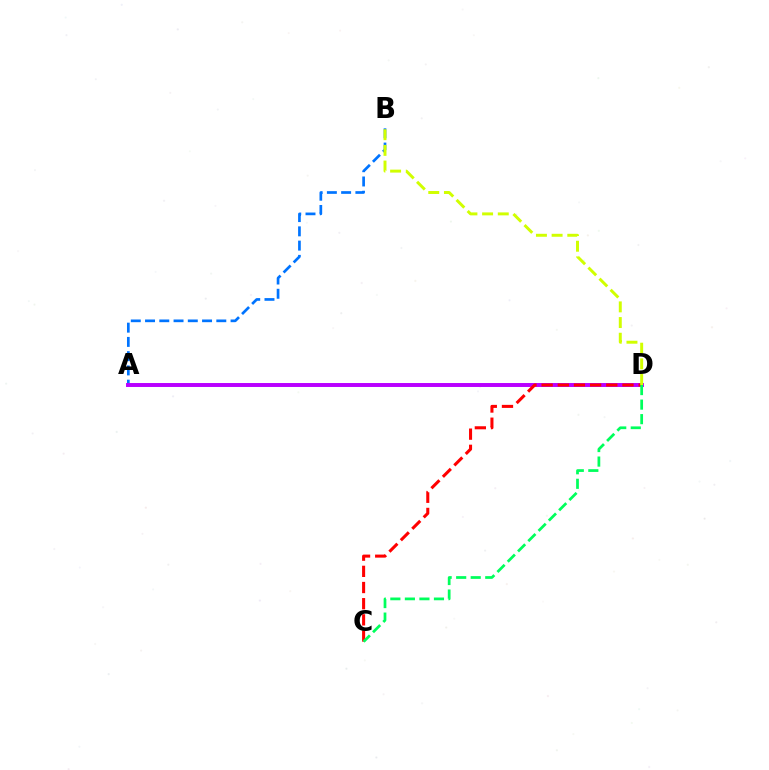{('A', 'B'): [{'color': '#0074ff', 'line_style': 'dashed', 'thickness': 1.94}], ('A', 'D'): [{'color': '#b900ff', 'line_style': 'solid', 'thickness': 2.84}], ('C', 'D'): [{'color': '#ff0000', 'line_style': 'dashed', 'thickness': 2.2}, {'color': '#00ff5c', 'line_style': 'dashed', 'thickness': 1.97}], ('B', 'D'): [{'color': '#d1ff00', 'line_style': 'dashed', 'thickness': 2.13}]}